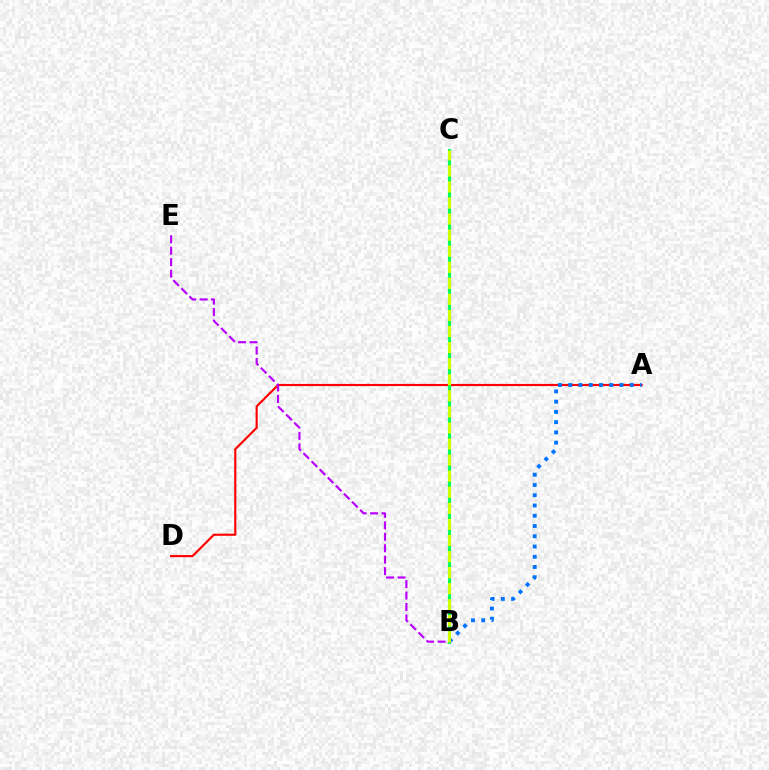{('A', 'D'): [{'color': '#ff0000', 'line_style': 'solid', 'thickness': 1.55}], ('B', 'C'): [{'color': '#00ff5c', 'line_style': 'solid', 'thickness': 2.26}, {'color': '#d1ff00', 'line_style': 'dashed', 'thickness': 2.18}], ('A', 'B'): [{'color': '#0074ff', 'line_style': 'dotted', 'thickness': 2.78}], ('B', 'E'): [{'color': '#b900ff', 'line_style': 'dashed', 'thickness': 1.56}]}